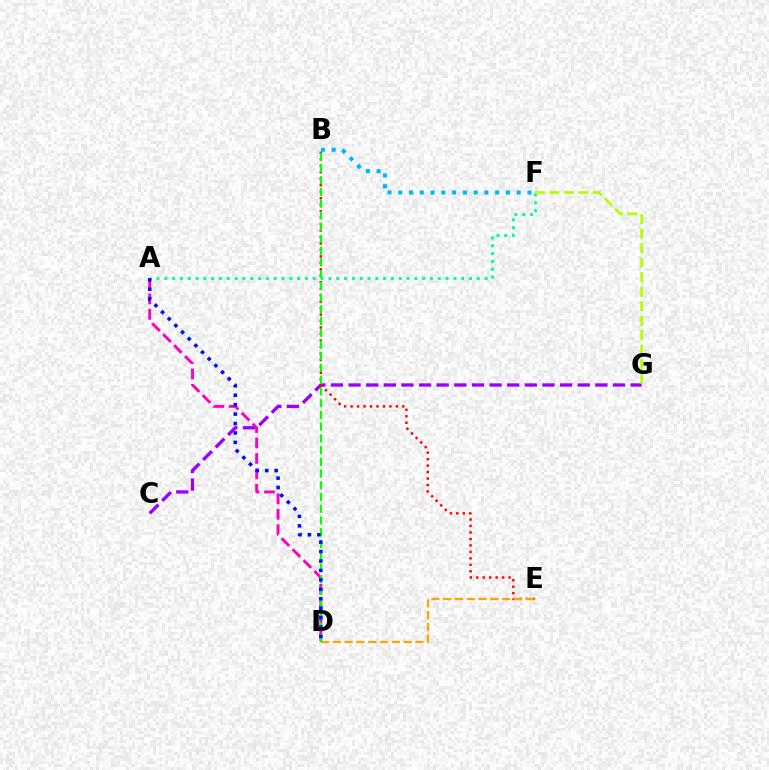{('C', 'G'): [{'color': '#9b00ff', 'line_style': 'dashed', 'thickness': 2.39}], ('A', 'D'): [{'color': '#ff00bd', 'line_style': 'dashed', 'thickness': 2.1}, {'color': '#0010ff', 'line_style': 'dotted', 'thickness': 2.56}], ('A', 'F'): [{'color': '#00ff9d', 'line_style': 'dotted', 'thickness': 2.12}], ('B', 'E'): [{'color': '#ff0000', 'line_style': 'dotted', 'thickness': 1.76}], ('F', 'G'): [{'color': '#b3ff00', 'line_style': 'dashed', 'thickness': 1.97}], ('D', 'E'): [{'color': '#ffa500', 'line_style': 'dashed', 'thickness': 1.6}], ('B', 'F'): [{'color': '#00b5ff', 'line_style': 'dotted', 'thickness': 2.92}], ('B', 'D'): [{'color': '#08ff00', 'line_style': 'dashed', 'thickness': 1.59}]}